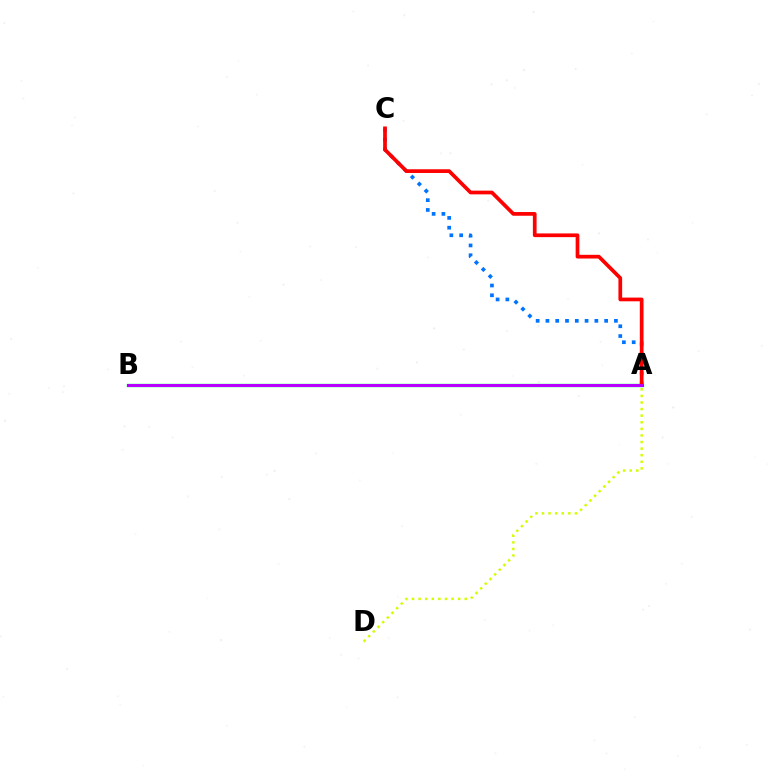{('A', 'C'): [{'color': '#0074ff', 'line_style': 'dotted', 'thickness': 2.66}, {'color': '#ff0000', 'line_style': 'solid', 'thickness': 2.67}], ('A', 'B'): [{'color': '#00ff5c', 'line_style': 'solid', 'thickness': 2.44}, {'color': '#b900ff', 'line_style': 'solid', 'thickness': 2.15}], ('A', 'D'): [{'color': '#d1ff00', 'line_style': 'dotted', 'thickness': 1.79}]}